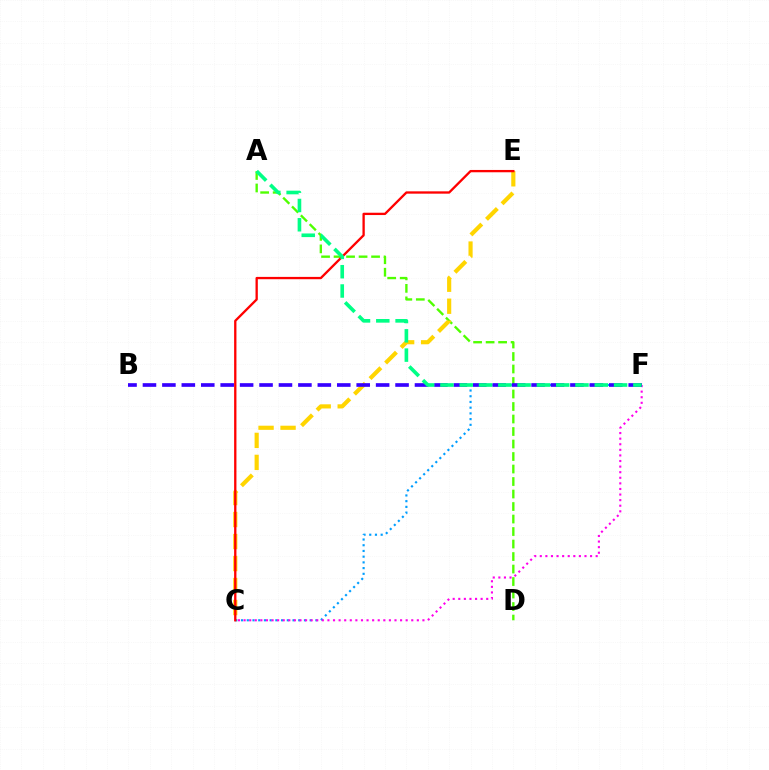{('A', 'D'): [{'color': '#4fff00', 'line_style': 'dashed', 'thickness': 1.7}], ('C', 'F'): [{'color': '#009eff', 'line_style': 'dotted', 'thickness': 1.55}, {'color': '#ff00ed', 'line_style': 'dotted', 'thickness': 1.52}], ('C', 'E'): [{'color': '#ffd500', 'line_style': 'dashed', 'thickness': 2.99}, {'color': '#ff0000', 'line_style': 'solid', 'thickness': 1.67}], ('B', 'F'): [{'color': '#3700ff', 'line_style': 'dashed', 'thickness': 2.64}], ('A', 'F'): [{'color': '#00ff86', 'line_style': 'dashed', 'thickness': 2.62}]}